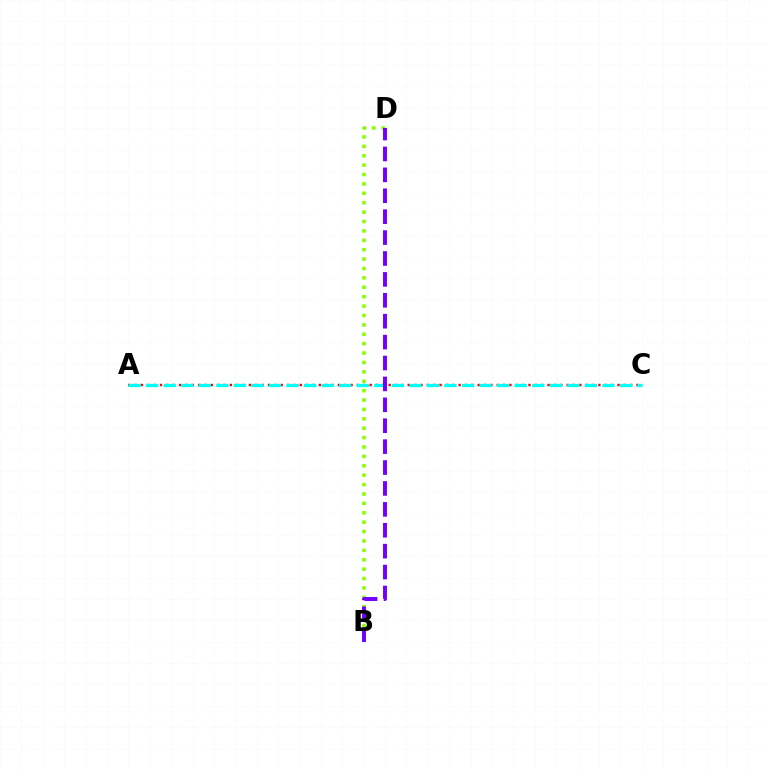{('A', 'C'): [{'color': '#ff0000', 'line_style': 'dotted', 'thickness': 1.73}, {'color': '#00fff6', 'line_style': 'dashed', 'thickness': 2.38}], ('B', 'D'): [{'color': '#84ff00', 'line_style': 'dotted', 'thickness': 2.55}, {'color': '#7200ff', 'line_style': 'dashed', 'thickness': 2.84}]}